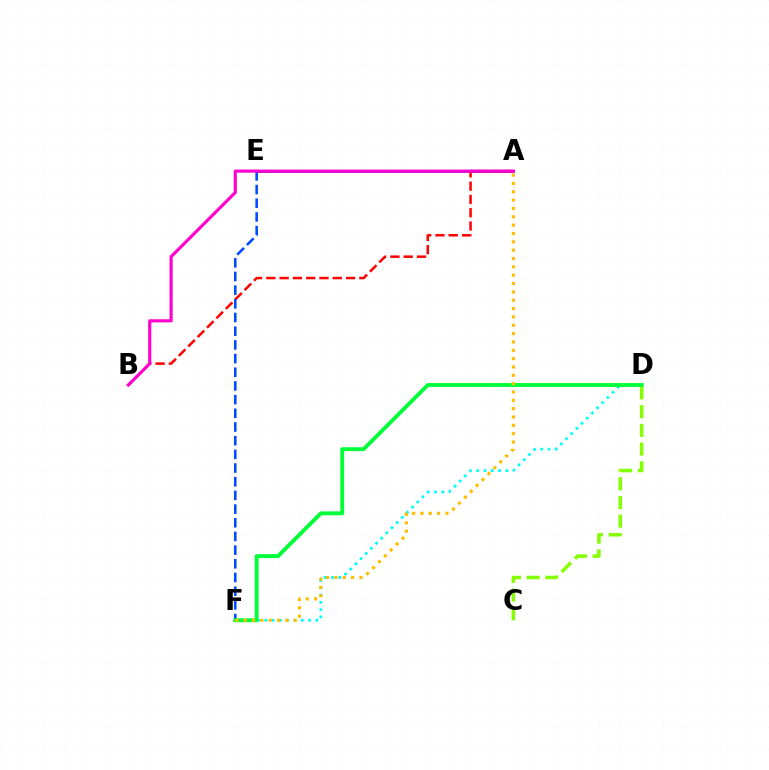{('C', 'D'): [{'color': '#84ff00', 'line_style': 'dashed', 'thickness': 2.54}], ('A', 'E'): [{'color': '#7200ff', 'line_style': 'solid', 'thickness': 1.89}], ('A', 'B'): [{'color': '#ff0000', 'line_style': 'dashed', 'thickness': 1.81}, {'color': '#ff00cf', 'line_style': 'solid', 'thickness': 2.26}], ('D', 'F'): [{'color': '#00fff6', 'line_style': 'dotted', 'thickness': 1.98}, {'color': '#00ff39', 'line_style': 'solid', 'thickness': 2.81}], ('E', 'F'): [{'color': '#004bff', 'line_style': 'dashed', 'thickness': 1.86}], ('A', 'F'): [{'color': '#ffbd00', 'line_style': 'dotted', 'thickness': 2.27}]}